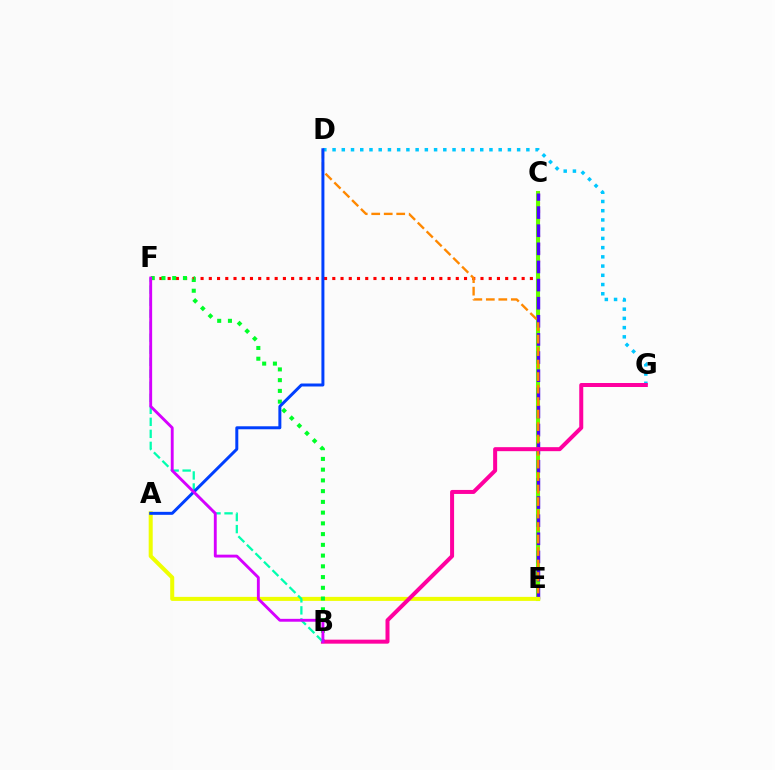{('C', 'F'): [{'color': '#ff0000', 'line_style': 'dotted', 'thickness': 2.24}], ('C', 'E'): [{'color': '#66ff00', 'line_style': 'solid', 'thickness': 2.93}, {'color': '#4f00ff', 'line_style': 'dashed', 'thickness': 2.46}], ('D', 'G'): [{'color': '#00c7ff', 'line_style': 'dotted', 'thickness': 2.51}], ('D', 'E'): [{'color': '#ff8800', 'line_style': 'dashed', 'thickness': 1.7}], ('A', 'E'): [{'color': '#eeff00', 'line_style': 'solid', 'thickness': 2.9}], ('B', 'F'): [{'color': '#00ff27', 'line_style': 'dotted', 'thickness': 2.92}, {'color': '#00ffaf', 'line_style': 'dashed', 'thickness': 1.63}, {'color': '#d600ff', 'line_style': 'solid', 'thickness': 2.07}], ('B', 'G'): [{'color': '#ff00a0', 'line_style': 'solid', 'thickness': 2.88}], ('A', 'D'): [{'color': '#003fff', 'line_style': 'solid', 'thickness': 2.15}]}